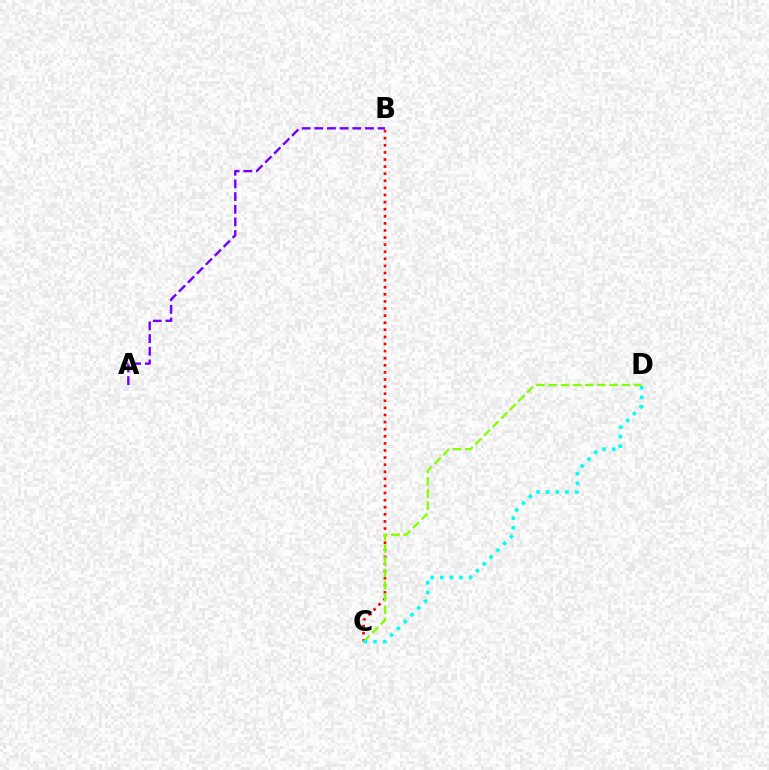{('A', 'B'): [{'color': '#7200ff', 'line_style': 'dashed', 'thickness': 1.72}], ('B', 'C'): [{'color': '#ff0000', 'line_style': 'dotted', 'thickness': 1.93}], ('C', 'D'): [{'color': '#84ff00', 'line_style': 'dashed', 'thickness': 1.66}, {'color': '#00fff6', 'line_style': 'dotted', 'thickness': 2.61}]}